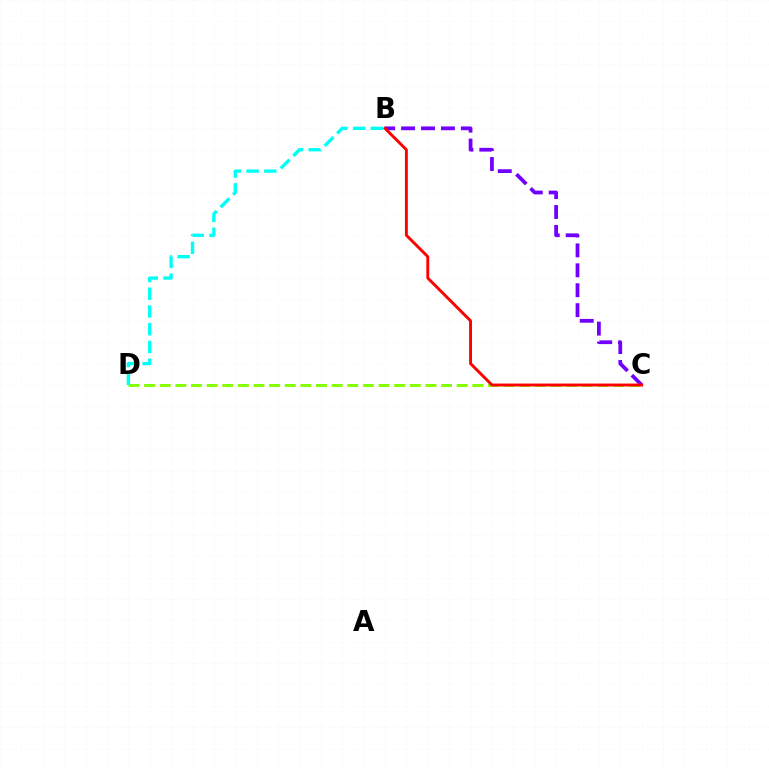{('C', 'D'): [{'color': '#84ff00', 'line_style': 'dashed', 'thickness': 2.12}], ('B', 'C'): [{'color': '#7200ff', 'line_style': 'dashed', 'thickness': 2.71}, {'color': '#ff0000', 'line_style': 'solid', 'thickness': 2.09}], ('B', 'D'): [{'color': '#00fff6', 'line_style': 'dashed', 'thickness': 2.41}]}